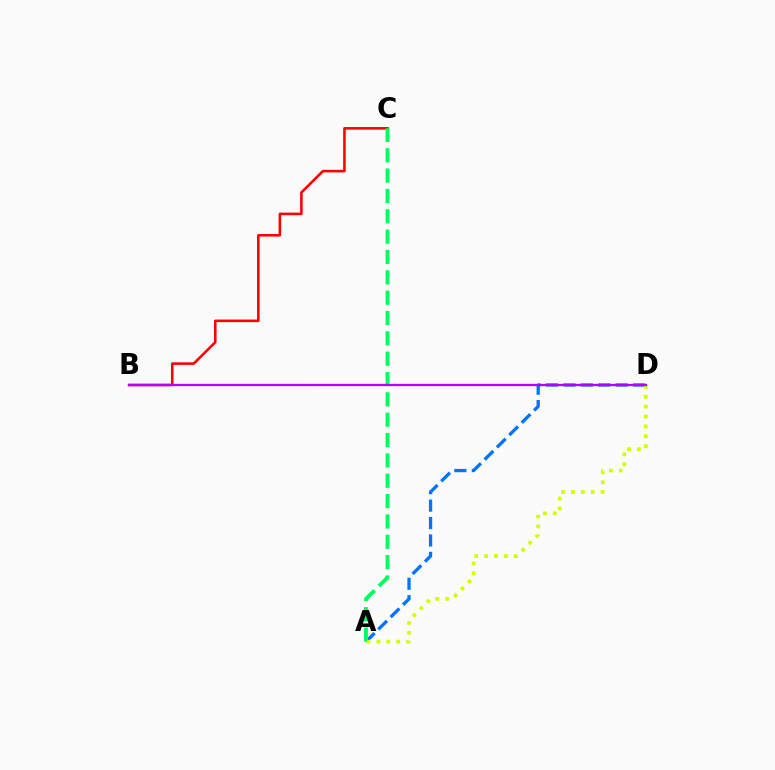{('A', 'D'): [{'color': '#0074ff', 'line_style': 'dashed', 'thickness': 2.37}, {'color': '#d1ff00', 'line_style': 'dotted', 'thickness': 2.69}], ('B', 'C'): [{'color': '#ff0000', 'line_style': 'solid', 'thickness': 1.85}], ('A', 'C'): [{'color': '#00ff5c', 'line_style': 'dashed', 'thickness': 2.76}], ('B', 'D'): [{'color': '#b900ff', 'line_style': 'solid', 'thickness': 1.66}]}